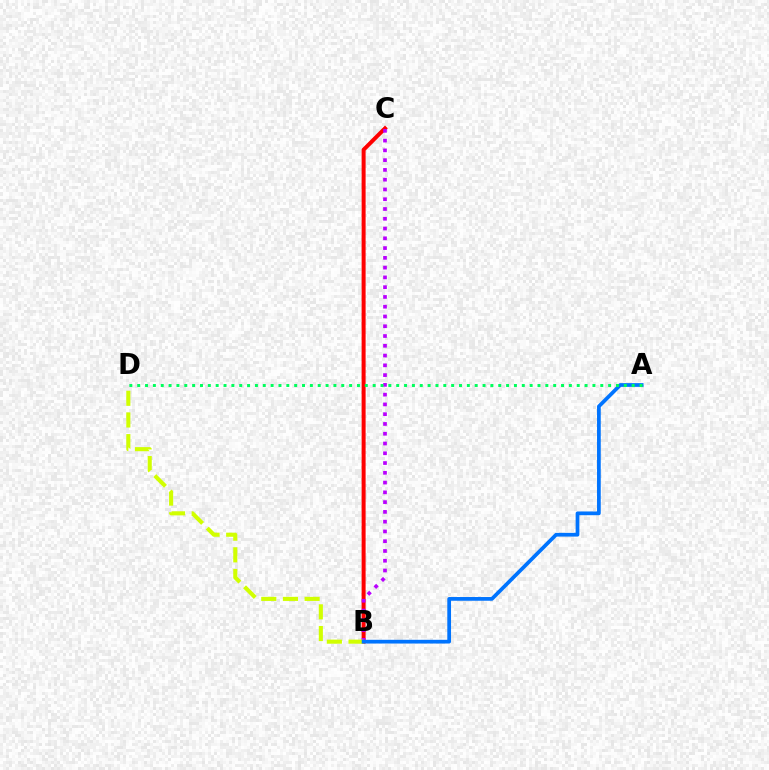{('B', 'C'): [{'color': '#ff0000', 'line_style': 'solid', 'thickness': 2.87}, {'color': '#b900ff', 'line_style': 'dotted', 'thickness': 2.65}], ('B', 'D'): [{'color': '#d1ff00', 'line_style': 'dashed', 'thickness': 2.94}], ('A', 'B'): [{'color': '#0074ff', 'line_style': 'solid', 'thickness': 2.69}], ('A', 'D'): [{'color': '#00ff5c', 'line_style': 'dotted', 'thickness': 2.13}]}